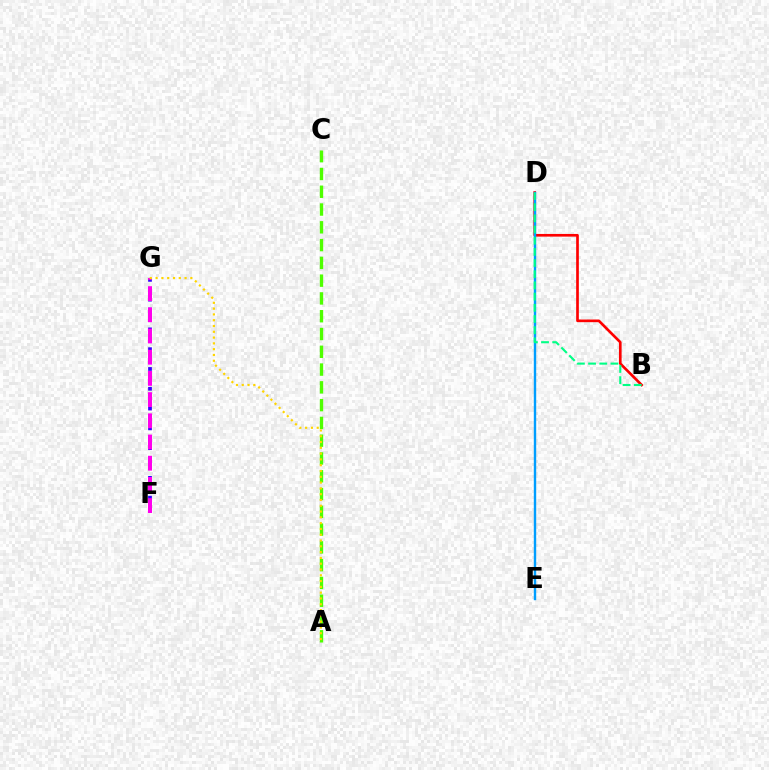{('B', 'D'): [{'color': '#ff0000', 'line_style': 'solid', 'thickness': 1.92}, {'color': '#00ff86', 'line_style': 'dashed', 'thickness': 1.52}], ('D', 'E'): [{'color': '#009eff', 'line_style': 'solid', 'thickness': 1.73}], ('F', 'G'): [{'color': '#3700ff', 'line_style': 'dotted', 'thickness': 2.69}, {'color': '#ff00ed', 'line_style': 'dashed', 'thickness': 2.88}], ('A', 'C'): [{'color': '#4fff00', 'line_style': 'dashed', 'thickness': 2.42}], ('A', 'G'): [{'color': '#ffd500', 'line_style': 'dotted', 'thickness': 1.57}]}